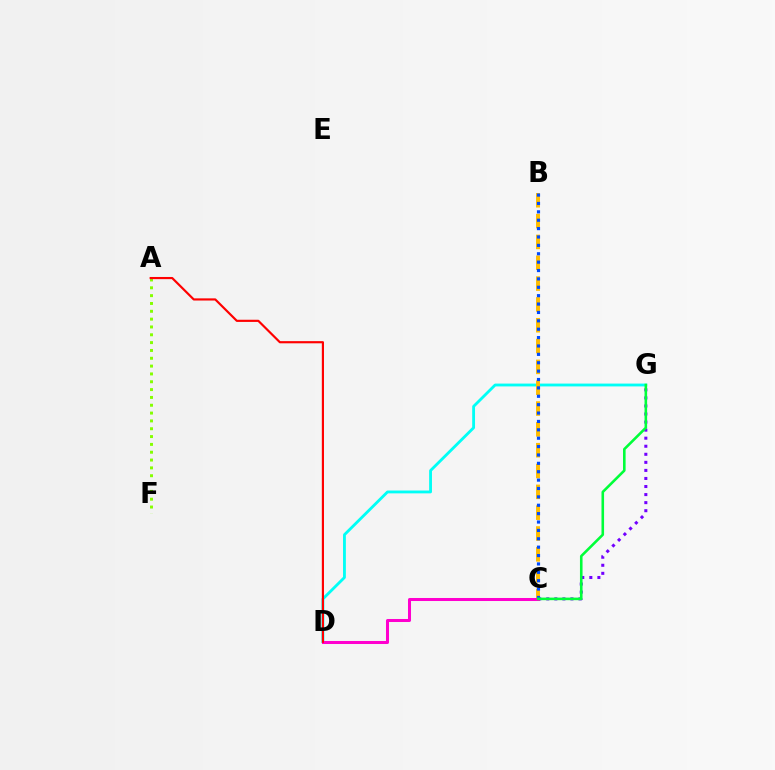{('D', 'G'): [{'color': '#00fff6', 'line_style': 'solid', 'thickness': 2.04}], ('C', 'G'): [{'color': '#7200ff', 'line_style': 'dotted', 'thickness': 2.19}, {'color': '#00ff39', 'line_style': 'solid', 'thickness': 1.86}], ('A', 'F'): [{'color': '#84ff00', 'line_style': 'dotted', 'thickness': 2.13}], ('B', 'C'): [{'color': '#ffbd00', 'line_style': 'dashed', 'thickness': 2.83}, {'color': '#004bff', 'line_style': 'dotted', 'thickness': 2.28}], ('C', 'D'): [{'color': '#ff00cf', 'line_style': 'solid', 'thickness': 2.18}], ('A', 'D'): [{'color': '#ff0000', 'line_style': 'solid', 'thickness': 1.56}]}